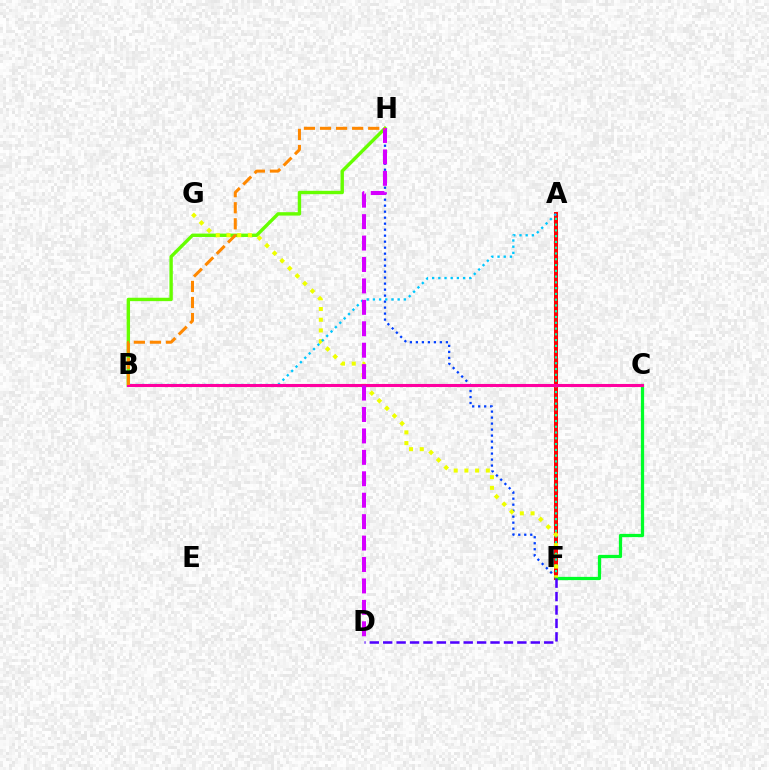{('A', 'F'): [{'color': '#ff0000', 'line_style': 'solid', 'thickness': 2.87}, {'color': '#00ffaf', 'line_style': 'dotted', 'thickness': 1.57}], ('F', 'H'): [{'color': '#003fff', 'line_style': 'dotted', 'thickness': 1.63}], ('C', 'F'): [{'color': '#00ff27', 'line_style': 'solid', 'thickness': 2.34}], ('B', 'H'): [{'color': '#66ff00', 'line_style': 'solid', 'thickness': 2.44}, {'color': '#ff8800', 'line_style': 'dashed', 'thickness': 2.18}], ('F', 'G'): [{'color': '#eeff00', 'line_style': 'dotted', 'thickness': 2.91}], ('A', 'B'): [{'color': '#00c7ff', 'line_style': 'dotted', 'thickness': 1.68}], ('B', 'C'): [{'color': '#ff00a0', 'line_style': 'solid', 'thickness': 2.21}], ('D', 'H'): [{'color': '#d600ff', 'line_style': 'dashed', 'thickness': 2.91}], ('D', 'F'): [{'color': '#4f00ff', 'line_style': 'dashed', 'thickness': 1.82}]}